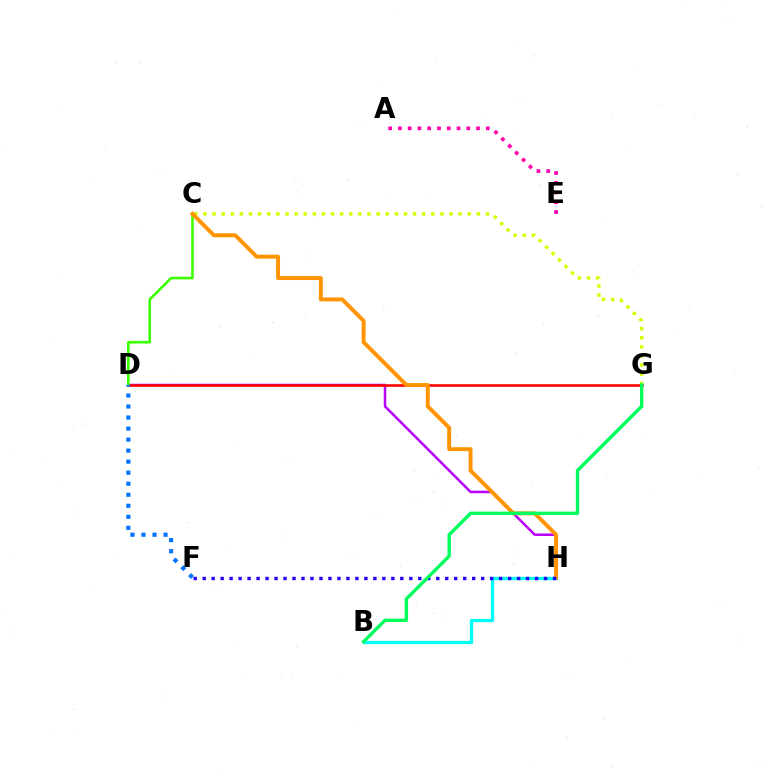{('C', 'G'): [{'color': '#d1ff00', 'line_style': 'dotted', 'thickness': 2.48}], ('D', 'H'): [{'color': '#b900ff', 'line_style': 'solid', 'thickness': 1.8}], ('D', 'G'): [{'color': '#ff0000', 'line_style': 'solid', 'thickness': 1.87}], ('C', 'D'): [{'color': '#3dff00', 'line_style': 'solid', 'thickness': 1.89}], ('B', 'H'): [{'color': '#00fff6', 'line_style': 'solid', 'thickness': 2.37}], ('C', 'H'): [{'color': '#ff9400', 'line_style': 'solid', 'thickness': 2.82}], ('A', 'E'): [{'color': '#ff00ac', 'line_style': 'dotted', 'thickness': 2.65}], ('F', 'H'): [{'color': '#2500ff', 'line_style': 'dotted', 'thickness': 2.44}], ('D', 'F'): [{'color': '#0074ff', 'line_style': 'dotted', 'thickness': 3.0}], ('B', 'G'): [{'color': '#00ff5c', 'line_style': 'solid', 'thickness': 2.44}]}